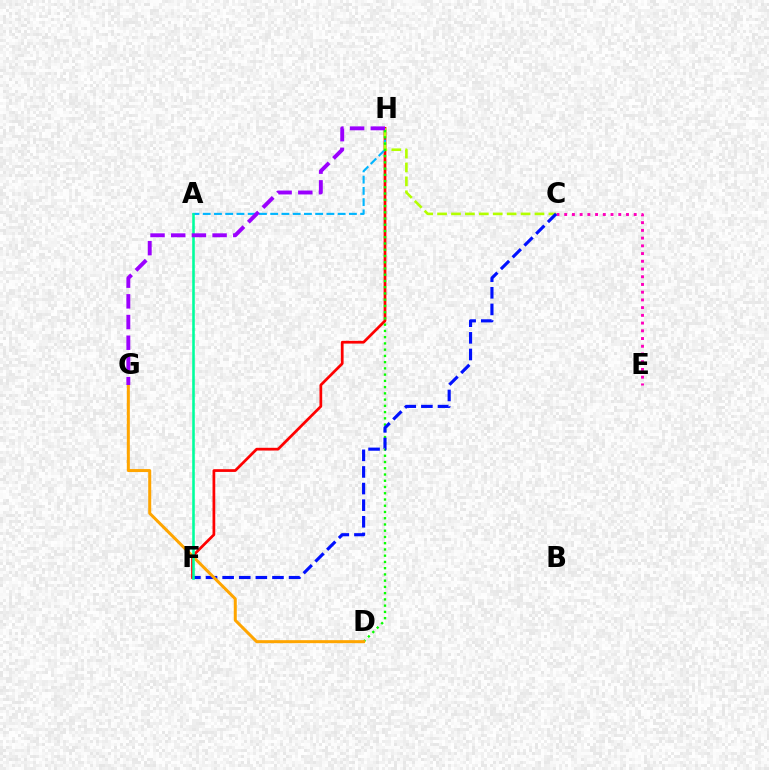{('F', 'H'): [{'color': '#ff0000', 'line_style': 'solid', 'thickness': 1.97}], ('A', 'H'): [{'color': '#00b5ff', 'line_style': 'dashed', 'thickness': 1.53}], ('C', 'E'): [{'color': '#ff00bd', 'line_style': 'dotted', 'thickness': 2.1}], ('C', 'H'): [{'color': '#b3ff00', 'line_style': 'dashed', 'thickness': 1.89}], ('D', 'H'): [{'color': '#08ff00', 'line_style': 'dotted', 'thickness': 1.7}], ('C', 'F'): [{'color': '#0010ff', 'line_style': 'dashed', 'thickness': 2.26}], ('D', 'G'): [{'color': '#ffa500', 'line_style': 'solid', 'thickness': 2.16}], ('A', 'F'): [{'color': '#00ff9d', 'line_style': 'solid', 'thickness': 1.86}], ('G', 'H'): [{'color': '#9b00ff', 'line_style': 'dashed', 'thickness': 2.81}]}